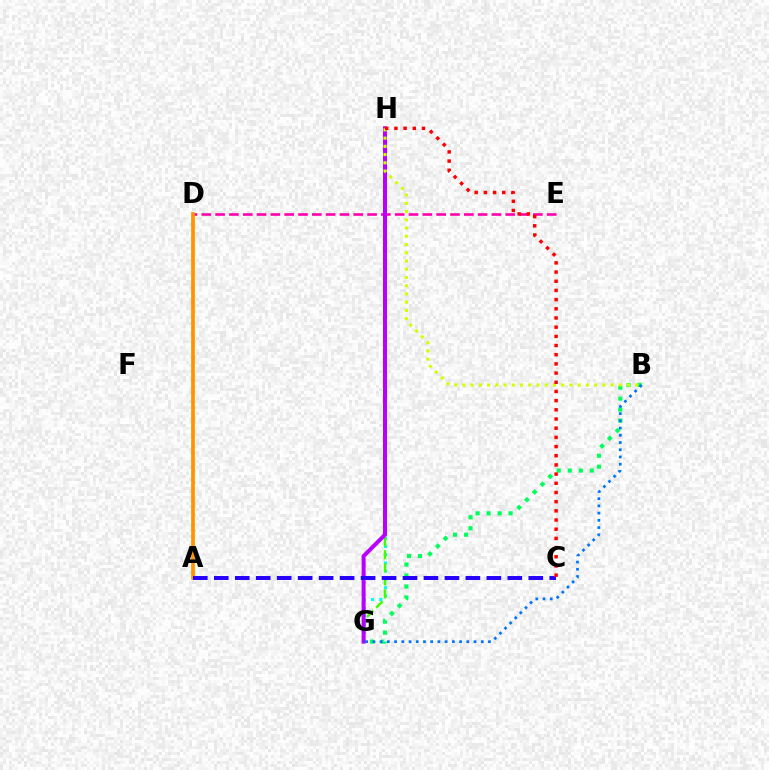{('D', 'E'): [{'color': '#ff00ac', 'line_style': 'dashed', 'thickness': 1.88}], ('G', 'H'): [{'color': '#00fff6', 'line_style': 'dotted', 'thickness': 2.24}, {'color': '#3dff00', 'line_style': 'dashed', 'thickness': 1.77}, {'color': '#b900ff', 'line_style': 'solid', 'thickness': 2.88}], ('B', 'G'): [{'color': '#00ff5c', 'line_style': 'dotted', 'thickness': 2.99}, {'color': '#0074ff', 'line_style': 'dotted', 'thickness': 1.96}], ('A', 'D'): [{'color': '#ff9400', 'line_style': 'solid', 'thickness': 2.67}], ('B', 'H'): [{'color': '#d1ff00', 'line_style': 'dotted', 'thickness': 2.24}], ('A', 'C'): [{'color': '#2500ff', 'line_style': 'dashed', 'thickness': 2.85}], ('C', 'H'): [{'color': '#ff0000', 'line_style': 'dotted', 'thickness': 2.5}]}